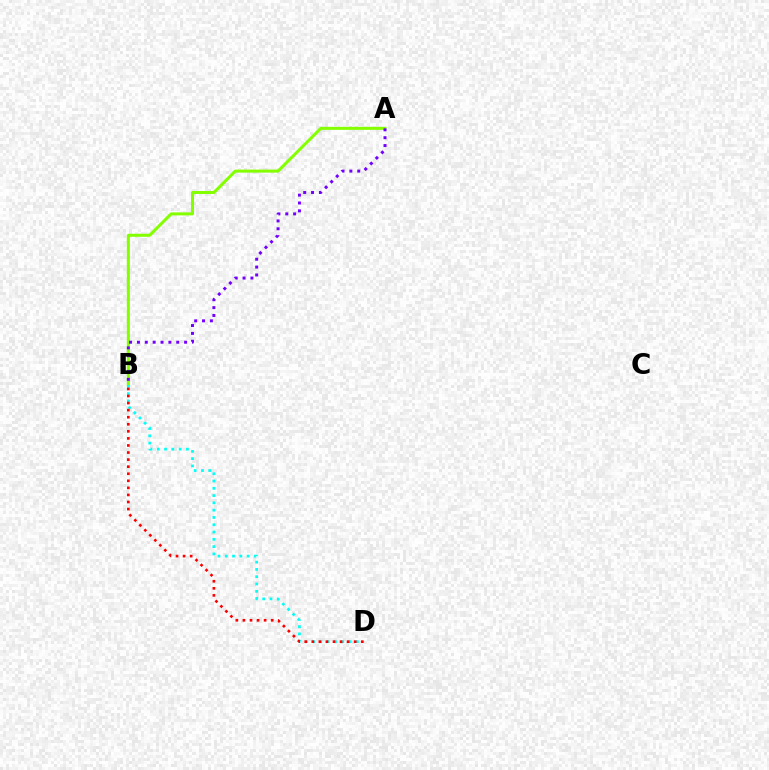{('A', 'B'): [{'color': '#84ff00', 'line_style': 'solid', 'thickness': 2.18}, {'color': '#7200ff', 'line_style': 'dotted', 'thickness': 2.14}], ('B', 'D'): [{'color': '#00fff6', 'line_style': 'dotted', 'thickness': 1.98}, {'color': '#ff0000', 'line_style': 'dotted', 'thickness': 1.92}]}